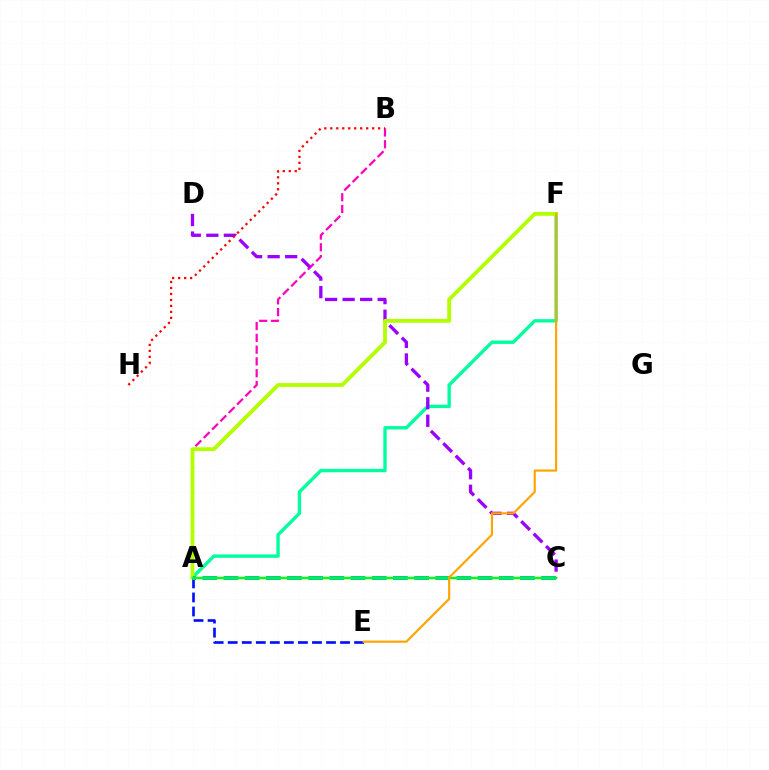{('A', 'F'): [{'color': '#00ff9d', 'line_style': 'solid', 'thickness': 2.42}, {'color': '#b3ff00', 'line_style': 'solid', 'thickness': 2.77}], ('A', 'B'): [{'color': '#ff00bd', 'line_style': 'dashed', 'thickness': 1.6}], ('C', 'D'): [{'color': '#9b00ff', 'line_style': 'dashed', 'thickness': 2.38}], ('A', 'E'): [{'color': '#0010ff', 'line_style': 'dashed', 'thickness': 1.91}], ('A', 'C'): [{'color': '#00b5ff', 'line_style': 'dashed', 'thickness': 2.88}, {'color': '#08ff00', 'line_style': 'solid', 'thickness': 1.71}], ('E', 'F'): [{'color': '#ffa500', 'line_style': 'solid', 'thickness': 1.56}], ('B', 'H'): [{'color': '#ff0000', 'line_style': 'dotted', 'thickness': 1.62}]}